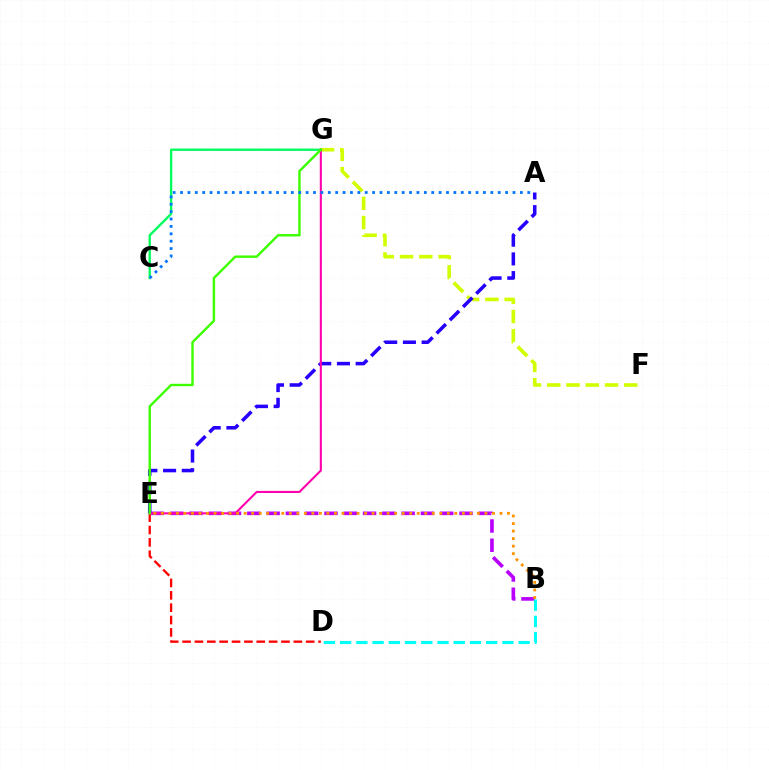{('C', 'G'): [{'color': '#00ff5c', 'line_style': 'solid', 'thickness': 1.7}], ('B', 'E'): [{'color': '#b900ff', 'line_style': 'dashed', 'thickness': 2.62}, {'color': '#ff9400', 'line_style': 'dotted', 'thickness': 2.04}], ('D', 'E'): [{'color': '#ff0000', 'line_style': 'dashed', 'thickness': 1.68}], ('F', 'G'): [{'color': '#d1ff00', 'line_style': 'dashed', 'thickness': 2.62}], ('A', 'E'): [{'color': '#2500ff', 'line_style': 'dashed', 'thickness': 2.54}], ('E', 'G'): [{'color': '#ff00ac', 'line_style': 'solid', 'thickness': 1.51}, {'color': '#3dff00', 'line_style': 'solid', 'thickness': 1.75}], ('A', 'C'): [{'color': '#0074ff', 'line_style': 'dotted', 'thickness': 2.01}], ('B', 'D'): [{'color': '#00fff6', 'line_style': 'dashed', 'thickness': 2.2}]}